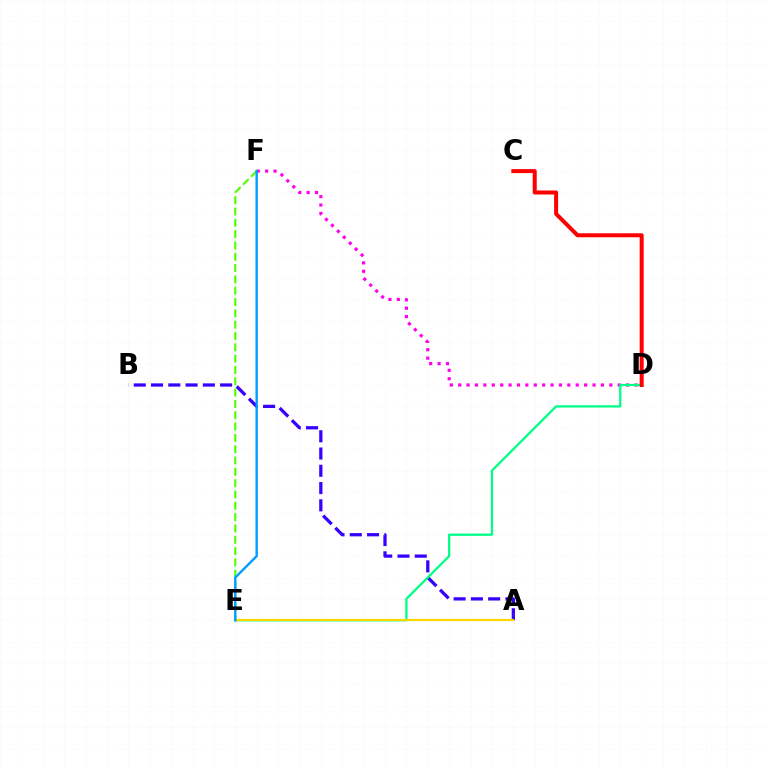{('D', 'F'): [{'color': '#ff00ed', 'line_style': 'dotted', 'thickness': 2.28}], ('E', 'F'): [{'color': '#4fff00', 'line_style': 'dashed', 'thickness': 1.54}, {'color': '#009eff', 'line_style': 'solid', 'thickness': 1.73}], ('A', 'B'): [{'color': '#3700ff', 'line_style': 'dashed', 'thickness': 2.35}], ('D', 'E'): [{'color': '#00ff86', 'line_style': 'solid', 'thickness': 1.64}], ('A', 'E'): [{'color': '#ffd500', 'line_style': 'solid', 'thickness': 1.57}], ('C', 'D'): [{'color': '#ff0000', 'line_style': 'solid', 'thickness': 2.88}]}